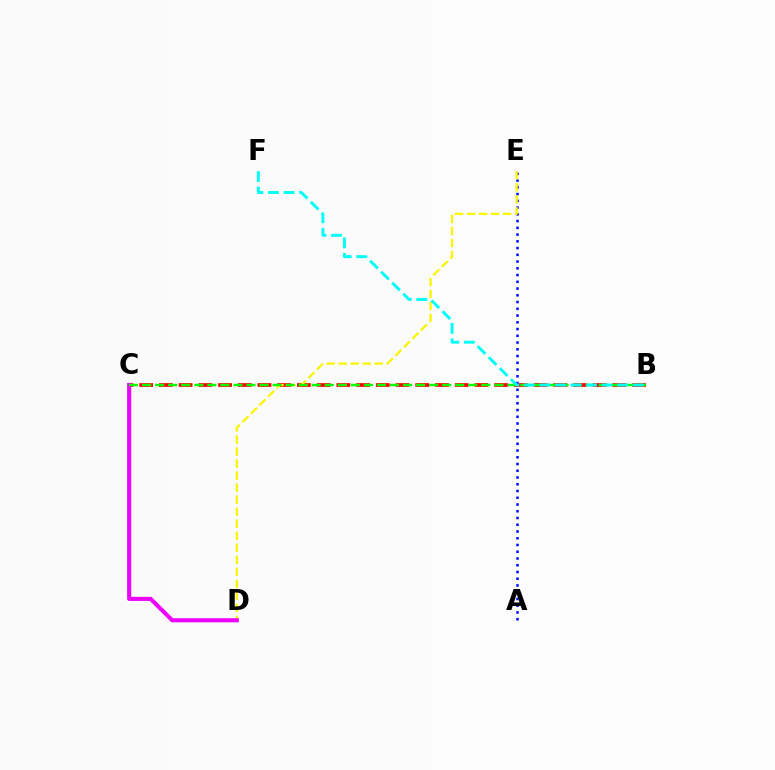{('B', 'C'): [{'color': '#ff0000', 'line_style': 'dashed', 'thickness': 2.68}, {'color': '#08ff00', 'line_style': 'dashed', 'thickness': 1.77}], ('A', 'E'): [{'color': '#0010ff', 'line_style': 'dotted', 'thickness': 1.83}], ('D', 'E'): [{'color': '#fcf500', 'line_style': 'dashed', 'thickness': 1.63}], ('C', 'D'): [{'color': '#ee00ff', 'line_style': 'solid', 'thickness': 2.94}], ('B', 'F'): [{'color': '#00fff6', 'line_style': 'dashed', 'thickness': 2.11}]}